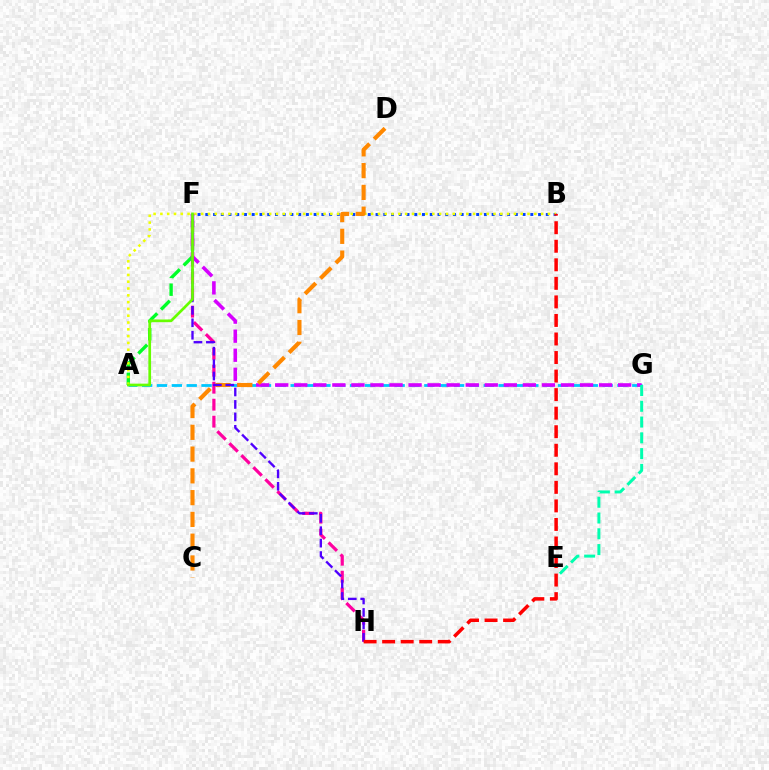{('B', 'F'): [{'color': '#003fff', 'line_style': 'dotted', 'thickness': 2.1}], ('A', 'F'): [{'color': '#00ff27', 'line_style': 'dashed', 'thickness': 2.42}, {'color': '#66ff00', 'line_style': 'solid', 'thickness': 1.95}], ('A', 'B'): [{'color': '#eeff00', 'line_style': 'dotted', 'thickness': 1.85}], ('A', 'G'): [{'color': '#00c7ff', 'line_style': 'dashed', 'thickness': 2.02}], ('F', 'G'): [{'color': '#d600ff', 'line_style': 'dashed', 'thickness': 2.59}], ('F', 'H'): [{'color': '#ff00a0', 'line_style': 'dashed', 'thickness': 2.31}, {'color': '#4f00ff', 'line_style': 'dashed', 'thickness': 1.69}], ('E', 'G'): [{'color': '#00ffaf', 'line_style': 'dashed', 'thickness': 2.14}], ('C', 'D'): [{'color': '#ff8800', 'line_style': 'dashed', 'thickness': 2.96}], ('B', 'H'): [{'color': '#ff0000', 'line_style': 'dashed', 'thickness': 2.52}]}